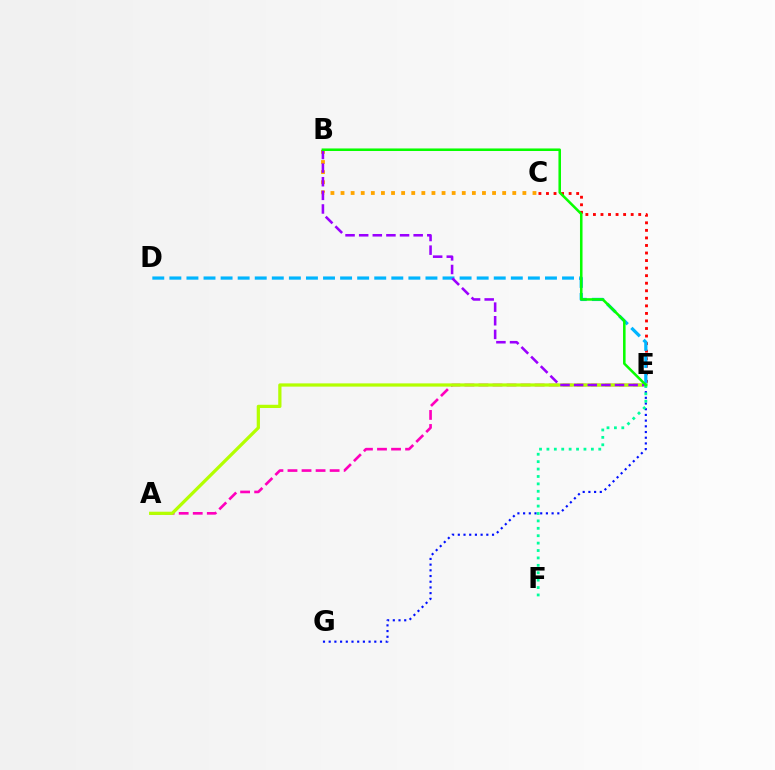{('E', 'G'): [{'color': '#0010ff', 'line_style': 'dotted', 'thickness': 1.55}], ('C', 'E'): [{'color': '#ff0000', 'line_style': 'dotted', 'thickness': 2.05}], ('D', 'E'): [{'color': '#00b5ff', 'line_style': 'dashed', 'thickness': 2.32}], ('A', 'E'): [{'color': '#ff00bd', 'line_style': 'dashed', 'thickness': 1.91}, {'color': '#b3ff00', 'line_style': 'solid', 'thickness': 2.33}], ('B', 'C'): [{'color': '#ffa500', 'line_style': 'dotted', 'thickness': 2.74}], ('B', 'E'): [{'color': '#9b00ff', 'line_style': 'dashed', 'thickness': 1.85}, {'color': '#08ff00', 'line_style': 'solid', 'thickness': 1.83}], ('E', 'F'): [{'color': '#00ff9d', 'line_style': 'dotted', 'thickness': 2.01}]}